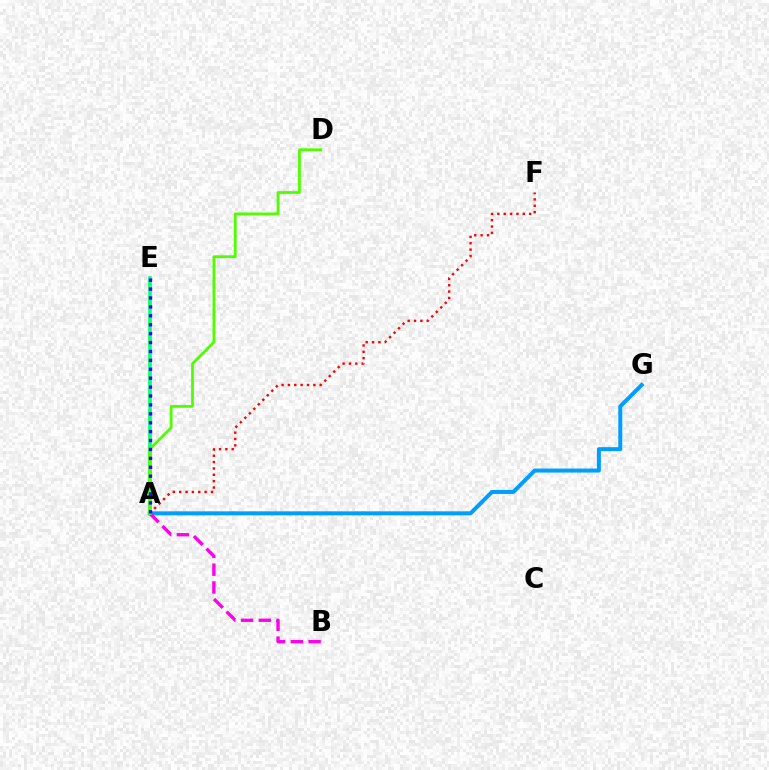{('A', 'G'): [{'color': '#009eff', 'line_style': 'solid', 'thickness': 2.88}], ('A', 'F'): [{'color': '#ff0000', 'line_style': 'dotted', 'thickness': 1.73}], ('A', 'B'): [{'color': '#ff00ed', 'line_style': 'dashed', 'thickness': 2.42}], ('A', 'E'): [{'color': '#ffd500', 'line_style': 'dashed', 'thickness': 2.54}, {'color': '#00ff86', 'line_style': 'solid', 'thickness': 2.58}, {'color': '#3700ff', 'line_style': 'dotted', 'thickness': 2.42}], ('A', 'D'): [{'color': '#4fff00', 'line_style': 'solid', 'thickness': 1.99}]}